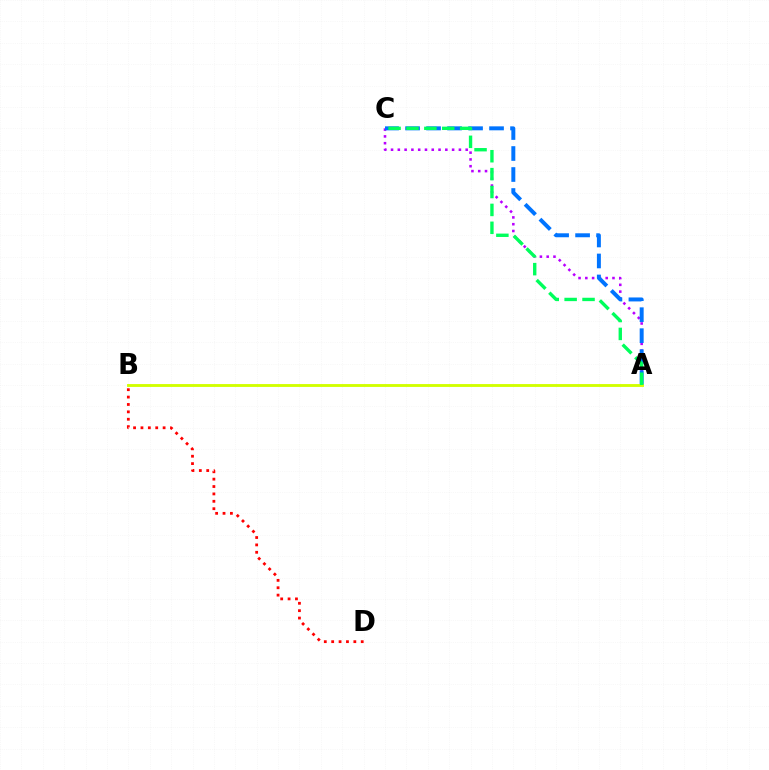{('A', 'C'): [{'color': '#b900ff', 'line_style': 'dotted', 'thickness': 1.84}, {'color': '#0074ff', 'line_style': 'dashed', 'thickness': 2.85}, {'color': '#00ff5c', 'line_style': 'dashed', 'thickness': 2.43}], ('B', 'D'): [{'color': '#ff0000', 'line_style': 'dotted', 'thickness': 2.01}], ('A', 'B'): [{'color': '#d1ff00', 'line_style': 'solid', 'thickness': 2.06}]}